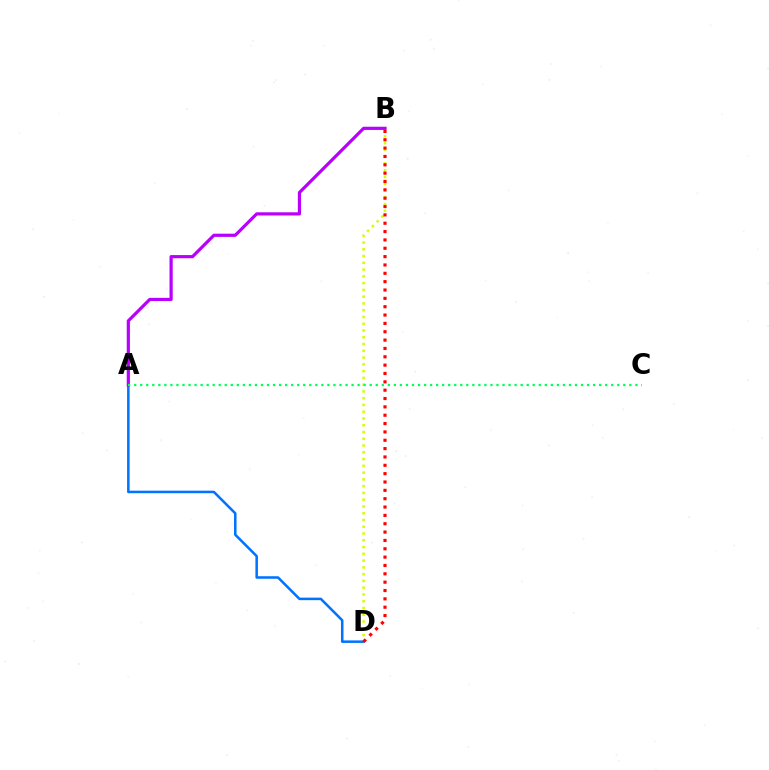{('B', 'D'): [{'color': '#d1ff00', 'line_style': 'dotted', 'thickness': 1.84}, {'color': '#ff0000', 'line_style': 'dotted', 'thickness': 2.27}], ('A', 'D'): [{'color': '#0074ff', 'line_style': 'solid', 'thickness': 1.83}], ('A', 'B'): [{'color': '#b900ff', 'line_style': 'solid', 'thickness': 2.3}], ('A', 'C'): [{'color': '#00ff5c', 'line_style': 'dotted', 'thickness': 1.64}]}